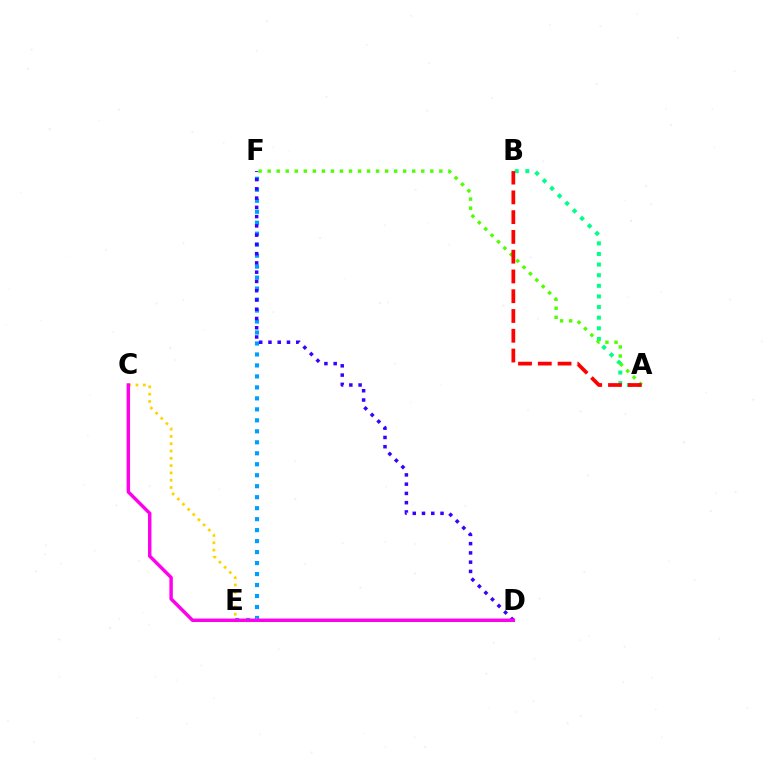{('C', 'E'): [{'color': '#ffd500', 'line_style': 'dotted', 'thickness': 1.98}], ('E', 'F'): [{'color': '#009eff', 'line_style': 'dotted', 'thickness': 2.98}], ('A', 'B'): [{'color': '#00ff86', 'line_style': 'dotted', 'thickness': 2.89}, {'color': '#ff0000', 'line_style': 'dashed', 'thickness': 2.69}], ('D', 'F'): [{'color': '#3700ff', 'line_style': 'dotted', 'thickness': 2.52}], ('C', 'D'): [{'color': '#ff00ed', 'line_style': 'solid', 'thickness': 2.47}], ('A', 'F'): [{'color': '#4fff00', 'line_style': 'dotted', 'thickness': 2.46}]}